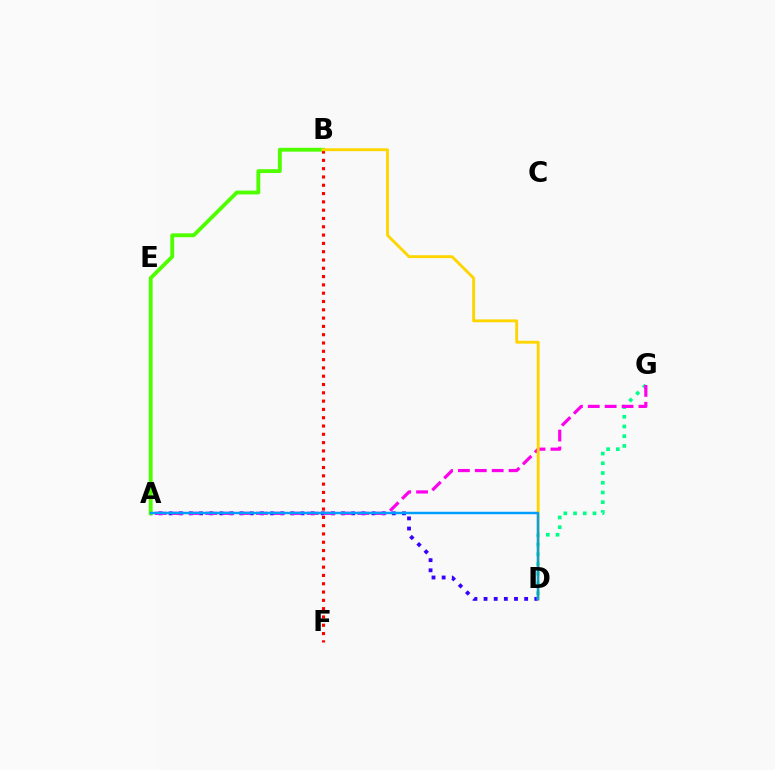{('A', 'D'): [{'color': '#3700ff', 'line_style': 'dotted', 'thickness': 2.76}, {'color': '#009eff', 'line_style': 'solid', 'thickness': 1.78}], ('D', 'G'): [{'color': '#00ff86', 'line_style': 'dotted', 'thickness': 2.64}], ('A', 'B'): [{'color': '#4fff00', 'line_style': 'solid', 'thickness': 2.78}], ('A', 'G'): [{'color': '#ff00ed', 'line_style': 'dashed', 'thickness': 2.29}], ('B', 'F'): [{'color': '#ff0000', 'line_style': 'dotted', 'thickness': 2.26}], ('B', 'D'): [{'color': '#ffd500', 'line_style': 'solid', 'thickness': 2.07}]}